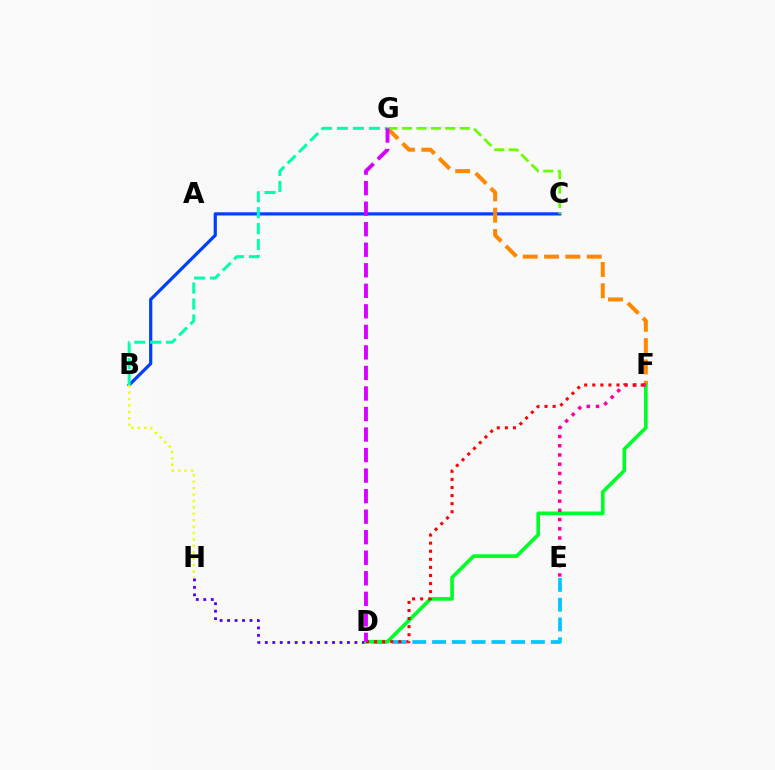{('D', 'E'): [{'color': '#00c7ff', 'line_style': 'dashed', 'thickness': 2.69}], ('B', 'C'): [{'color': '#003fff', 'line_style': 'solid', 'thickness': 2.32}], ('B', 'G'): [{'color': '#00ffaf', 'line_style': 'dashed', 'thickness': 2.16}], ('F', 'G'): [{'color': '#ff8800', 'line_style': 'dashed', 'thickness': 2.9}], ('D', 'H'): [{'color': '#4f00ff', 'line_style': 'dotted', 'thickness': 2.03}], ('D', 'F'): [{'color': '#00ff27', 'line_style': 'solid', 'thickness': 2.63}, {'color': '#ff0000', 'line_style': 'dotted', 'thickness': 2.19}], ('B', 'H'): [{'color': '#eeff00', 'line_style': 'dotted', 'thickness': 1.74}], ('E', 'F'): [{'color': '#ff00a0', 'line_style': 'dotted', 'thickness': 2.51}], ('C', 'G'): [{'color': '#66ff00', 'line_style': 'dashed', 'thickness': 1.96}], ('D', 'G'): [{'color': '#d600ff', 'line_style': 'dashed', 'thickness': 2.79}]}